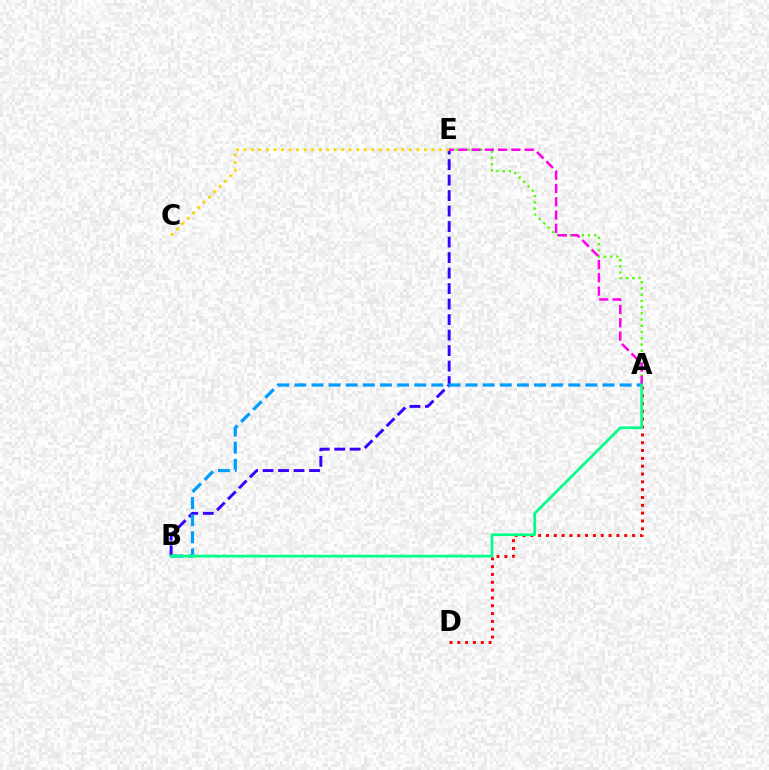{('A', 'E'): [{'color': '#4fff00', 'line_style': 'dotted', 'thickness': 1.69}, {'color': '#ff00ed', 'line_style': 'dashed', 'thickness': 1.8}], ('B', 'E'): [{'color': '#3700ff', 'line_style': 'dashed', 'thickness': 2.11}], ('A', 'D'): [{'color': '#ff0000', 'line_style': 'dotted', 'thickness': 2.13}], ('A', 'B'): [{'color': '#009eff', 'line_style': 'dashed', 'thickness': 2.33}, {'color': '#00ff86', 'line_style': 'solid', 'thickness': 1.95}], ('C', 'E'): [{'color': '#ffd500', 'line_style': 'dotted', 'thickness': 2.04}]}